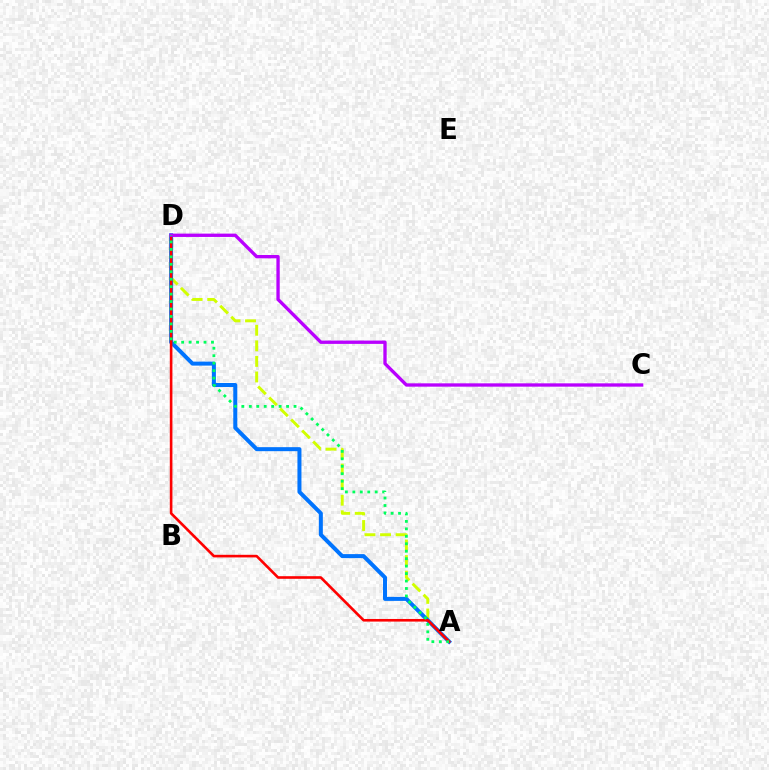{('A', 'D'): [{'color': '#d1ff00', 'line_style': 'dashed', 'thickness': 2.11}, {'color': '#0074ff', 'line_style': 'solid', 'thickness': 2.89}, {'color': '#ff0000', 'line_style': 'solid', 'thickness': 1.88}, {'color': '#00ff5c', 'line_style': 'dotted', 'thickness': 2.03}], ('C', 'D'): [{'color': '#b900ff', 'line_style': 'solid', 'thickness': 2.4}]}